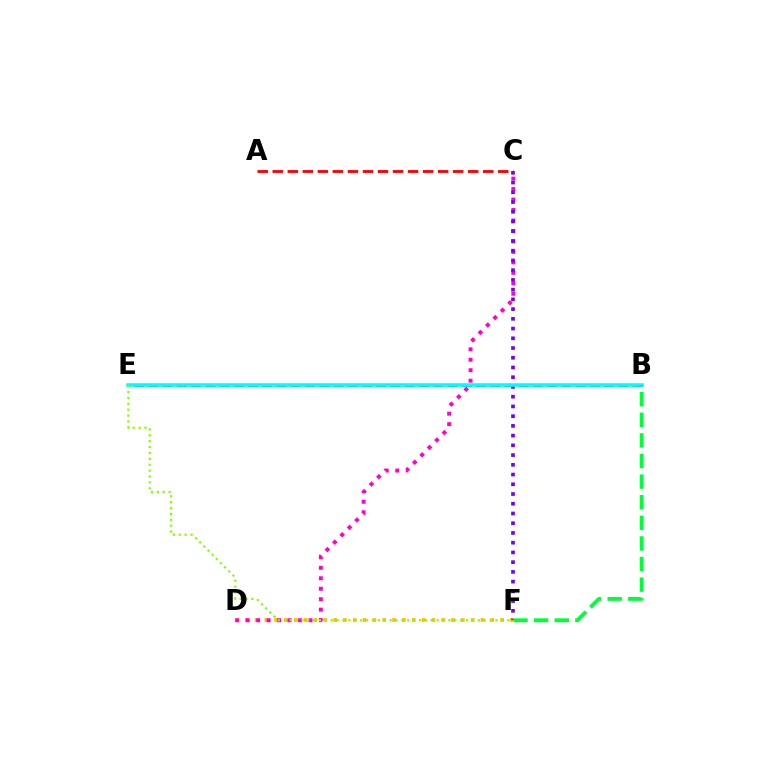{('B', 'E'): [{'color': '#004bff', 'line_style': 'dashed', 'thickness': 1.93}, {'color': '#00fff6', 'line_style': 'solid', 'thickness': 2.55}], ('D', 'F'): [{'color': '#ffbd00', 'line_style': 'dotted', 'thickness': 2.67}], ('C', 'D'): [{'color': '#ff00cf', 'line_style': 'dotted', 'thickness': 2.84}], ('C', 'F'): [{'color': '#7200ff', 'line_style': 'dotted', 'thickness': 2.64}], ('A', 'C'): [{'color': '#ff0000', 'line_style': 'dashed', 'thickness': 2.04}], ('E', 'F'): [{'color': '#84ff00', 'line_style': 'dotted', 'thickness': 1.6}], ('B', 'F'): [{'color': '#00ff39', 'line_style': 'dashed', 'thickness': 2.8}]}